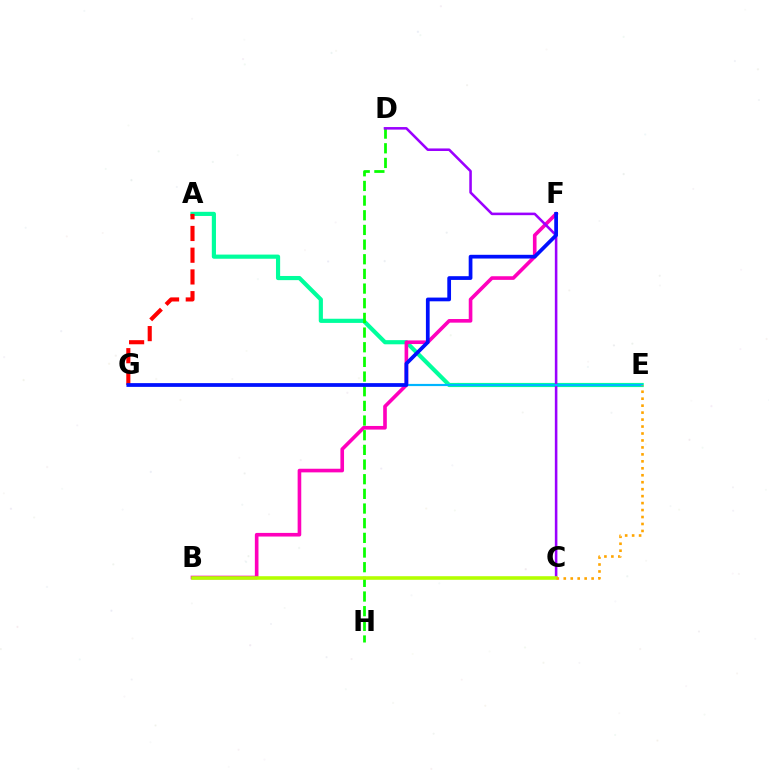{('A', 'E'): [{'color': '#00ff9d', 'line_style': 'solid', 'thickness': 3.0}], ('A', 'G'): [{'color': '#ff0000', 'line_style': 'dashed', 'thickness': 2.95}], ('B', 'F'): [{'color': '#ff00bd', 'line_style': 'solid', 'thickness': 2.61}], ('D', 'H'): [{'color': '#08ff00', 'line_style': 'dashed', 'thickness': 1.99}], ('C', 'D'): [{'color': '#9b00ff', 'line_style': 'solid', 'thickness': 1.84}], ('B', 'C'): [{'color': '#b3ff00', 'line_style': 'solid', 'thickness': 2.58}], ('E', 'G'): [{'color': '#00b5ff', 'line_style': 'solid', 'thickness': 1.58}], ('C', 'E'): [{'color': '#ffa500', 'line_style': 'dotted', 'thickness': 1.89}], ('F', 'G'): [{'color': '#0010ff', 'line_style': 'solid', 'thickness': 2.69}]}